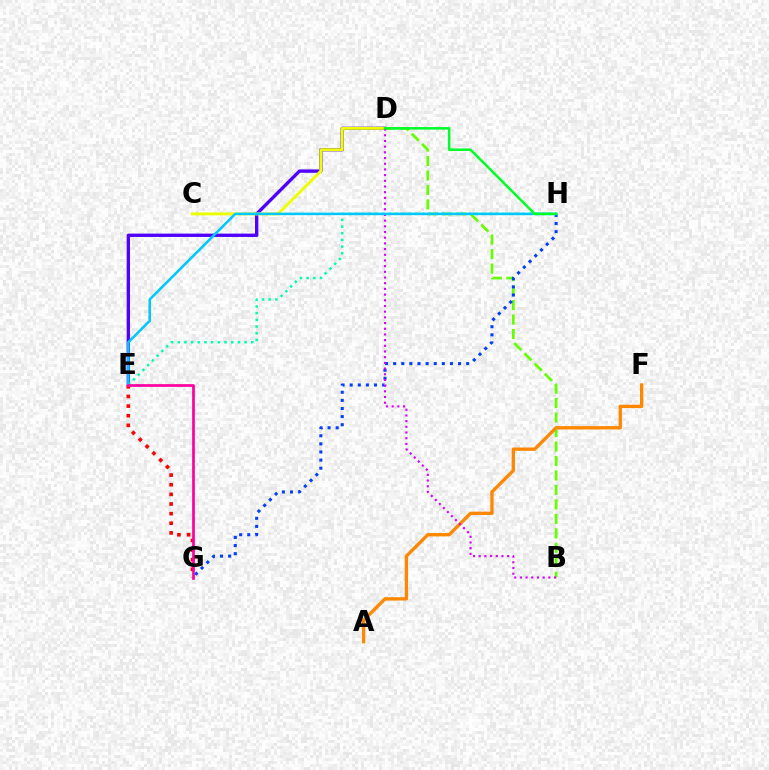{('B', 'D'): [{'color': '#66ff00', 'line_style': 'dashed', 'thickness': 1.97}, {'color': '#d600ff', 'line_style': 'dotted', 'thickness': 1.55}], ('D', 'E'): [{'color': '#4f00ff', 'line_style': 'solid', 'thickness': 2.4}], ('E', 'H'): [{'color': '#00ffaf', 'line_style': 'dotted', 'thickness': 1.82}, {'color': '#00c7ff', 'line_style': 'solid', 'thickness': 1.83}], ('G', 'H'): [{'color': '#003fff', 'line_style': 'dotted', 'thickness': 2.2}], ('C', 'D'): [{'color': '#eeff00', 'line_style': 'solid', 'thickness': 2.12}], ('A', 'F'): [{'color': '#ff8800', 'line_style': 'solid', 'thickness': 2.4}], ('E', 'G'): [{'color': '#ff0000', 'line_style': 'dotted', 'thickness': 2.62}, {'color': '#ff00a0', 'line_style': 'solid', 'thickness': 1.95}], ('D', 'H'): [{'color': '#00ff27', 'line_style': 'solid', 'thickness': 1.81}]}